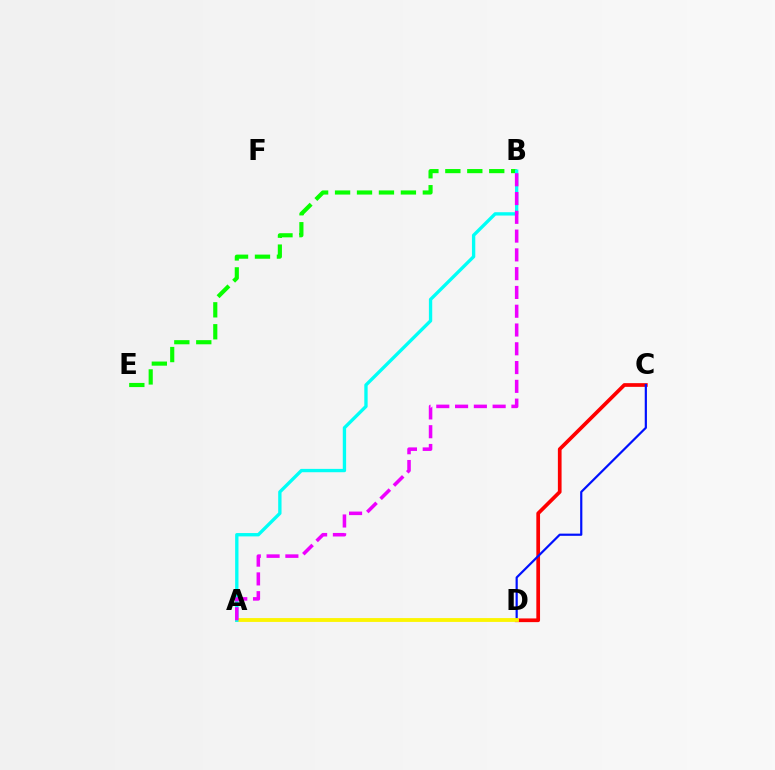{('C', 'D'): [{'color': '#ff0000', 'line_style': 'solid', 'thickness': 2.67}, {'color': '#0010ff', 'line_style': 'solid', 'thickness': 1.58}], ('B', 'E'): [{'color': '#08ff00', 'line_style': 'dashed', 'thickness': 2.98}], ('A', 'D'): [{'color': '#fcf500', 'line_style': 'solid', 'thickness': 2.76}], ('A', 'B'): [{'color': '#00fff6', 'line_style': 'solid', 'thickness': 2.4}, {'color': '#ee00ff', 'line_style': 'dashed', 'thickness': 2.55}]}